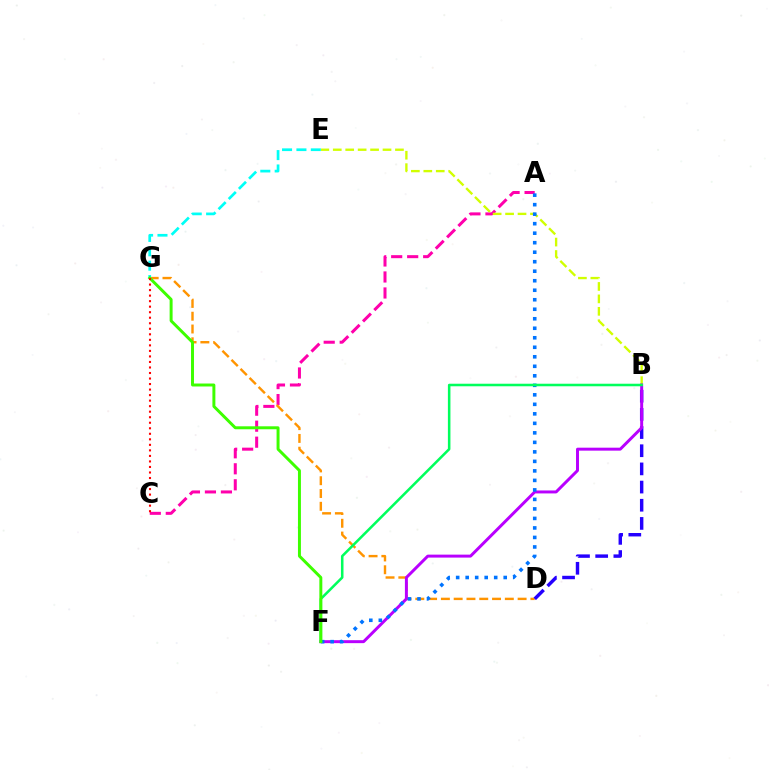{('A', 'C'): [{'color': '#ff00ac', 'line_style': 'dashed', 'thickness': 2.17}], ('D', 'G'): [{'color': '#ff9400', 'line_style': 'dashed', 'thickness': 1.74}], ('B', 'E'): [{'color': '#d1ff00', 'line_style': 'dashed', 'thickness': 1.69}], ('B', 'D'): [{'color': '#2500ff', 'line_style': 'dashed', 'thickness': 2.47}], ('B', 'F'): [{'color': '#b900ff', 'line_style': 'solid', 'thickness': 2.13}, {'color': '#00ff5c', 'line_style': 'solid', 'thickness': 1.83}], ('A', 'F'): [{'color': '#0074ff', 'line_style': 'dotted', 'thickness': 2.58}], ('E', 'G'): [{'color': '#00fff6', 'line_style': 'dashed', 'thickness': 1.95}], ('F', 'G'): [{'color': '#3dff00', 'line_style': 'solid', 'thickness': 2.13}], ('C', 'G'): [{'color': '#ff0000', 'line_style': 'dotted', 'thickness': 1.5}]}